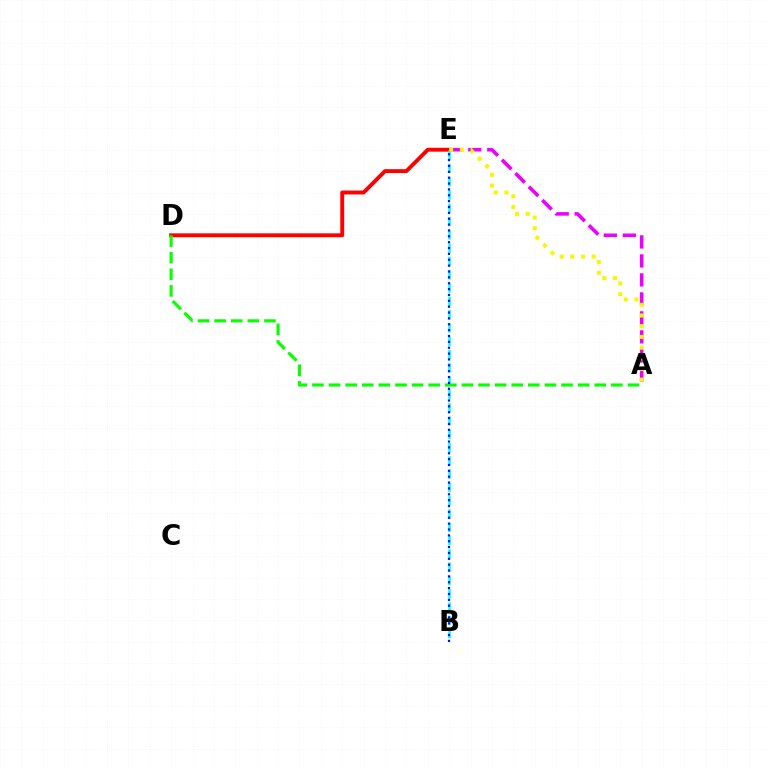{('D', 'E'): [{'color': '#ff0000', 'line_style': 'solid', 'thickness': 2.8}], ('B', 'E'): [{'color': '#00fff6', 'line_style': 'dashed', 'thickness': 1.81}, {'color': '#0010ff', 'line_style': 'dotted', 'thickness': 1.59}], ('A', 'E'): [{'color': '#ee00ff', 'line_style': 'dashed', 'thickness': 2.58}, {'color': '#fcf500', 'line_style': 'dotted', 'thickness': 2.9}], ('A', 'D'): [{'color': '#08ff00', 'line_style': 'dashed', 'thickness': 2.26}]}